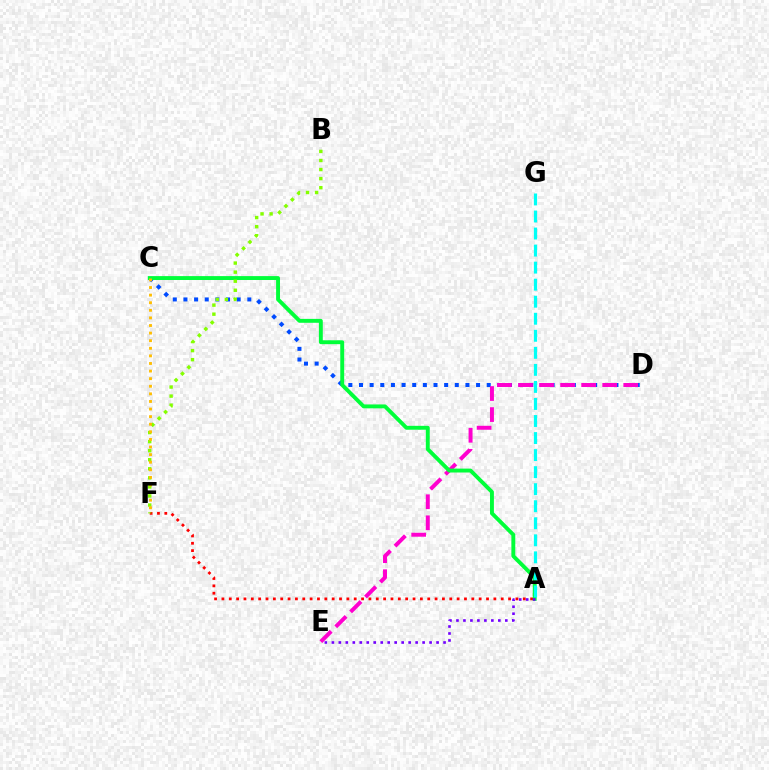{('C', 'D'): [{'color': '#004bff', 'line_style': 'dotted', 'thickness': 2.89}], ('D', 'E'): [{'color': '#ff00cf', 'line_style': 'dashed', 'thickness': 2.86}], ('A', 'F'): [{'color': '#ff0000', 'line_style': 'dotted', 'thickness': 2.0}], ('A', 'C'): [{'color': '#00ff39', 'line_style': 'solid', 'thickness': 2.81}], ('B', 'F'): [{'color': '#84ff00', 'line_style': 'dotted', 'thickness': 2.46}], ('C', 'F'): [{'color': '#ffbd00', 'line_style': 'dotted', 'thickness': 2.06}], ('A', 'E'): [{'color': '#7200ff', 'line_style': 'dotted', 'thickness': 1.9}], ('A', 'G'): [{'color': '#00fff6', 'line_style': 'dashed', 'thickness': 2.32}]}